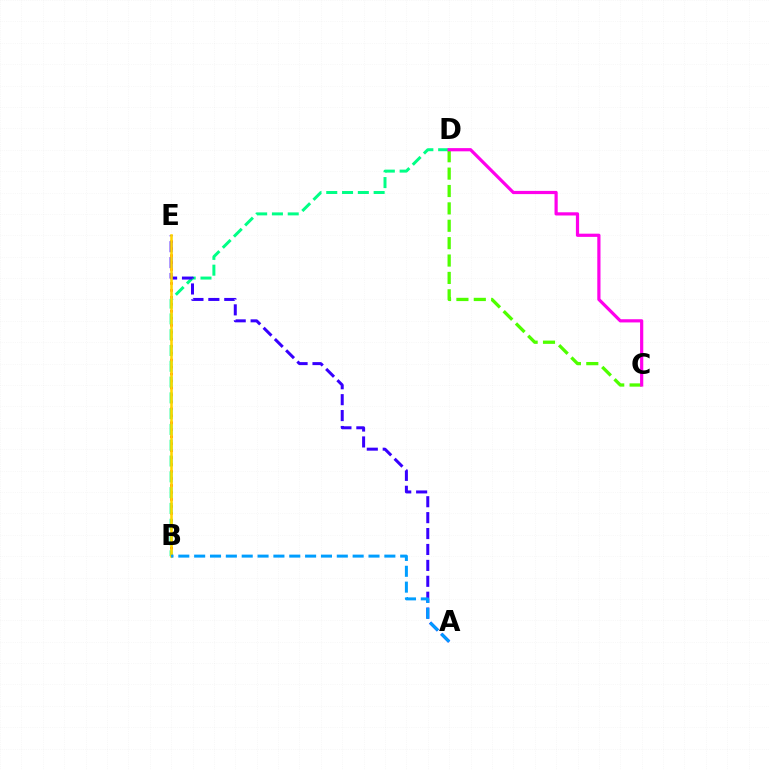{('B', 'E'): [{'color': '#ff0000', 'line_style': 'dotted', 'thickness': 1.89}, {'color': '#ffd500', 'line_style': 'solid', 'thickness': 1.86}], ('B', 'D'): [{'color': '#00ff86', 'line_style': 'dashed', 'thickness': 2.15}], ('A', 'E'): [{'color': '#3700ff', 'line_style': 'dashed', 'thickness': 2.16}], ('C', 'D'): [{'color': '#4fff00', 'line_style': 'dashed', 'thickness': 2.36}, {'color': '#ff00ed', 'line_style': 'solid', 'thickness': 2.31}], ('A', 'B'): [{'color': '#009eff', 'line_style': 'dashed', 'thickness': 2.15}]}